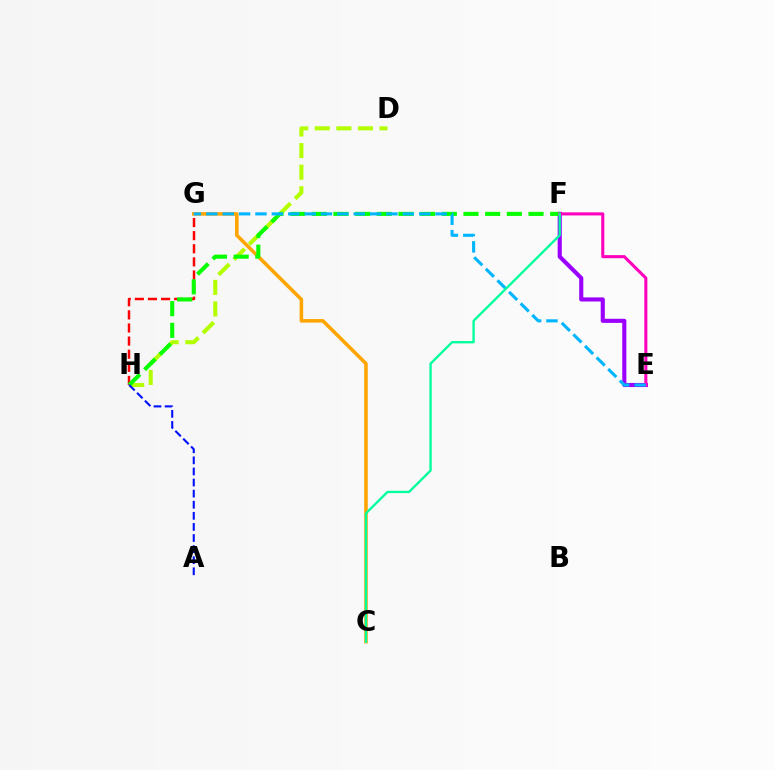{('E', 'F'): [{'color': '#9b00ff', 'line_style': 'solid', 'thickness': 2.96}, {'color': '#ff00bd', 'line_style': 'solid', 'thickness': 2.22}], ('G', 'H'): [{'color': '#ff0000', 'line_style': 'dashed', 'thickness': 1.78}], ('D', 'H'): [{'color': '#b3ff00', 'line_style': 'dashed', 'thickness': 2.93}], ('C', 'G'): [{'color': '#ffa500', 'line_style': 'solid', 'thickness': 2.56}], ('F', 'H'): [{'color': '#08ff00', 'line_style': 'dashed', 'thickness': 2.94}], ('A', 'H'): [{'color': '#0010ff', 'line_style': 'dashed', 'thickness': 1.51}], ('E', 'G'): [{'color': '#00b5ff', 'line_style': 'dashed', 'thickness': 2.22}], ('C', 'F'): [{'color': '#00ff9d', 'line_style': 'solid', 'thickness': 1.68}]}